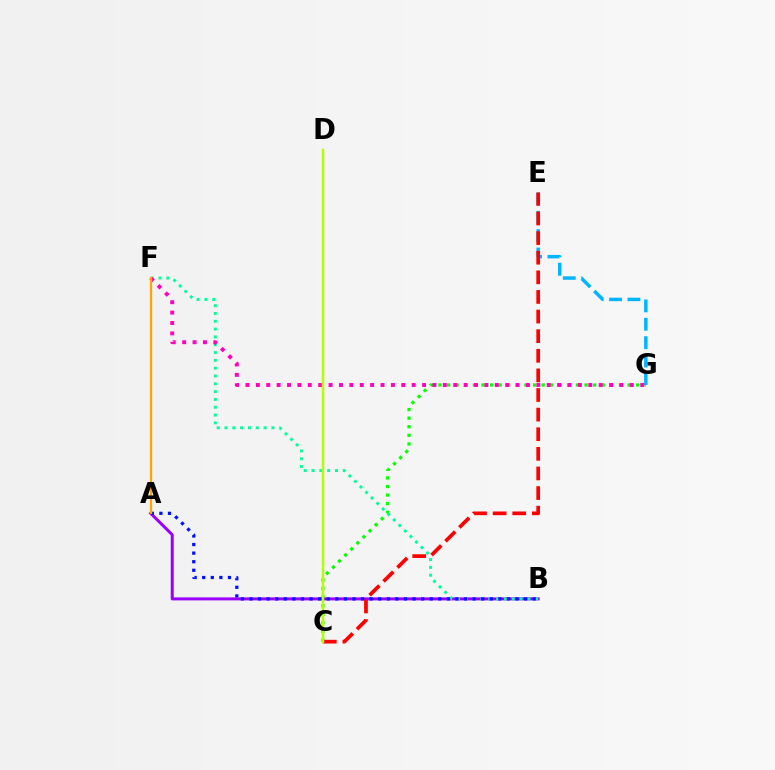{('C', 'G'): [{'color': '#08ff00', 'line_style': 'dotted', 'thickness': 2.33}], ('A', 'B'): [{'color': '#9b00ff', 'line_style': 'solid', 'thickness': 2.16}, {'color': '#0010ff', 'line_style': 'dotted', 'thickness': 2.33}], ('E', 'G'): [{'color': '#00b5ff', 'line_style': 'dashed', 'thickness': 2.5}], ('B', 'F'): [{'color': '#00ff9d', 'line_style': 'dotted', 'thickness': 2.12}], ('F', 'G'): [{'color': '#ff00bd', 'line_style': 'dotted', 'thickness': 2.82}], ('A', 'F'): [{'color': '#ffa500', 'line_style': 'solid', 'thickness': 1.64}], ('C', 'E'): [{'color': '#ff0000', 'line_style': 'dashed', 'thickness': 2.66}], ('C', 'D'): [{'color': '#b3ff00', 'line_style': 'solid', 'thickness': 1.76}]}